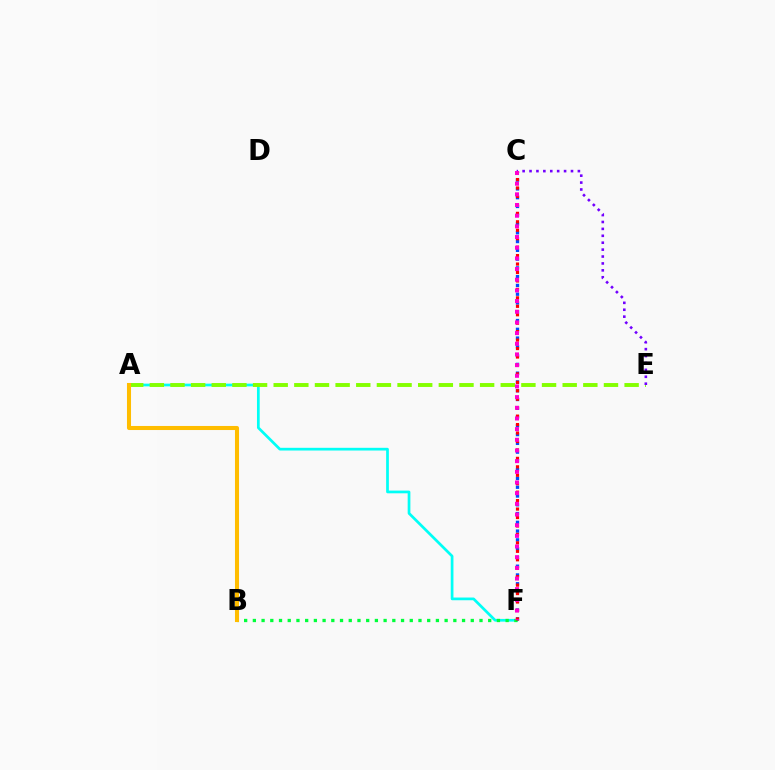{('A', 'F'): [{'color': '#00fff6', 'line_style': 'solid', 'thickness': 1.96}], ('C', 'F'): [{'color': '#004bff', 'line_style': 'dotted', 'thickness': 2.38}, {'color': '#ff0000', 'line_style': 'dotted', 'thickness': 2.3}, {'color': '#ff00cf', 'line_style': 'dotted', 'thickness': 2.9}], ('B', 'F'): [{'color': '#00ff39', 'line_style': 'dotted', 'thickness': 2.37}], ('A', 'E'): [{'color': '#84ff00', 'line_style': 'dashed', 'thickness': 2.8}], ('C', 'E'): [{'color': '#7200ff', 'line_style': 'dotted', 'thickness': 1.88}], ('A', 'B'): [{'color': '#ffbd00', 'line_style': 'solid', 'thickness': 2.93}]}